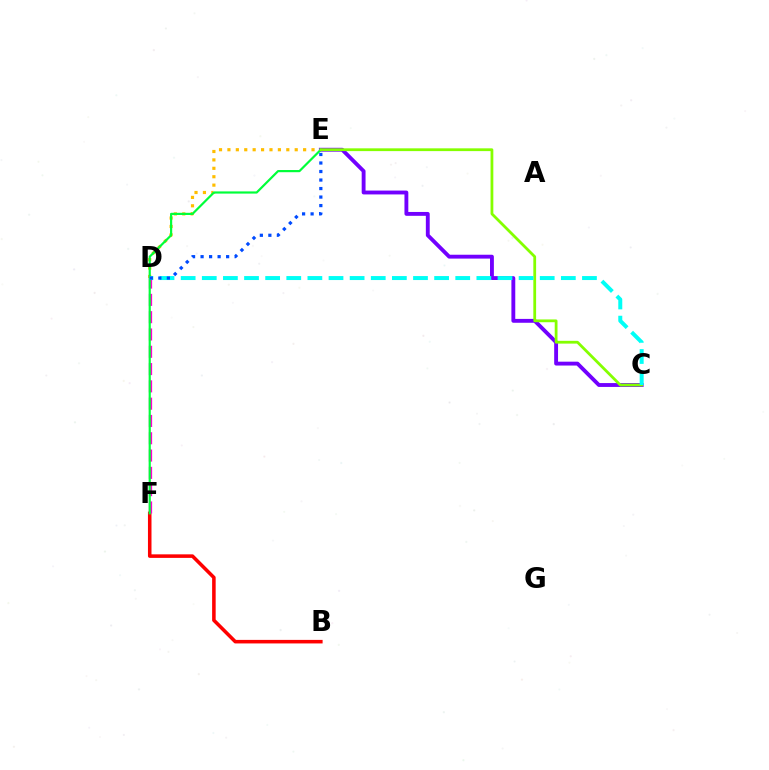{('D', 'E'): [{'color': '#ffbd00', 'line_style': 'dotted', 'thickness': 2.28}, {'color': '#004bff', 'line_style': 'dotted', 'thickness': 2.31}], ('B', 'F'): [{'color': '#ff0000', 'line_style': 'solid', 'thickness': 2.55}], ('C', 'E'): [{'color': '#7200ff', 'line_style': 'solid', 'thickness': 2.78}, {'color': '#84ff00', 'line_style': 'solid', 'thickness': 2.0}], ('D', 'F'): [{'color': '#ff00cf', 'line_style': 'dashed', 'thickness': 2.35}], ('E', 'F'): [{'color': '#00ff39', 'line_style': 'solid', 'thickness': 1.57}], ('C', 'D'): [{'color': '#00fff6', 'line_style': 'dashed', 'thickness': 2.87}]}